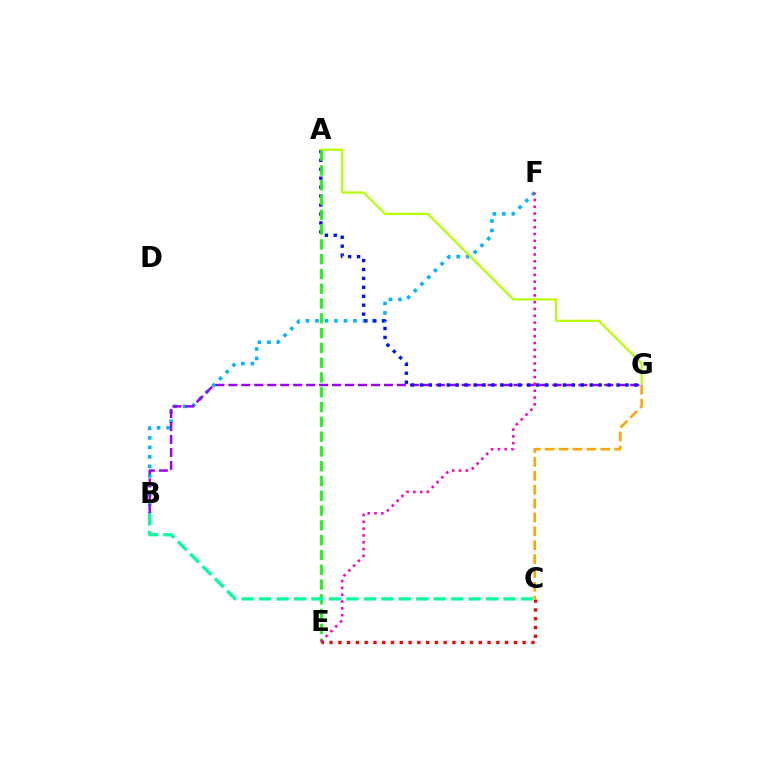{('B', 'F'): [{'color': '#00b5ff', 'line_style': 'dotted', 'thickness': 2.58}], ('B', 'G'): [{'color': '#9b00ff', 'line_style': 'dashed', 'thickness': 1.76}], ('A', 'G'): [{'color': '#0010ff', 'line_style': 'dotted', 'thickness': 2.43}, {'color': '#b3ff00', 'line_style': 'solid', 'thickness': 1.59}], ('A', 'E'): [{'color': '#08ff00', 'line_style': 'dashed', 'thickness': 2.01}], ('E', 'F'): [{'color': '#ff00bd', 'line_style': 'dotted', 'thickness': 1.85}], ('C', 'E'): [{'color': '#ff0000', 'line_style': 'dotted', 'thickness': 2.38}], ('B', 'C'): [{'color': '#00ff9d', 'line_style': 'dashed', 'thickness': 2.37}], ('C', 'G'): [{'color': '#ffa500', 'line_style': 'dashed', 'thickness': 1.89}]}